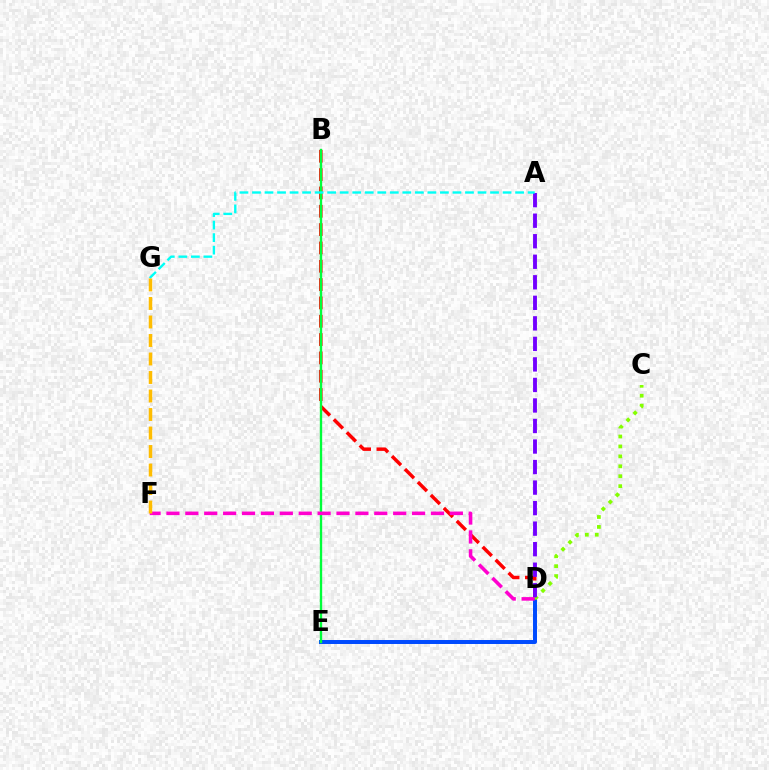{('B', 'D'): [{'color': '#ff0000', 'line_style': 'dashed', 'thickness': 2.49}], ('D', 'E'): [{'color': '#004bff', 'line_style': 'solid', 'thickness': 2.86}], ('B', 'E'): [{'color': '#00ff39', 'line_style': 'solid', 'thickness': 1.7}], ('C', 'D'): [{'color': '#84ff00', 'line_style': 'dotted', 'thickness': 2.7}], ('A', 'D'): [{'color': '#7200ff', 'line_style': 'dashed', 'thickness': 2.79}], ('D', 'F'): [{'color': '#ff00cf', 'line_style': 'dashed', 'thickness': 2.57}], ('A', 'G'): [{'color': '#00fff6', 'line_style': 'dashed', 'thickness': 1.7}], ('F', 'G'): [{'color': '#ffbd00', 'line_style': 'dashed', 'thickness': 2.51}]}